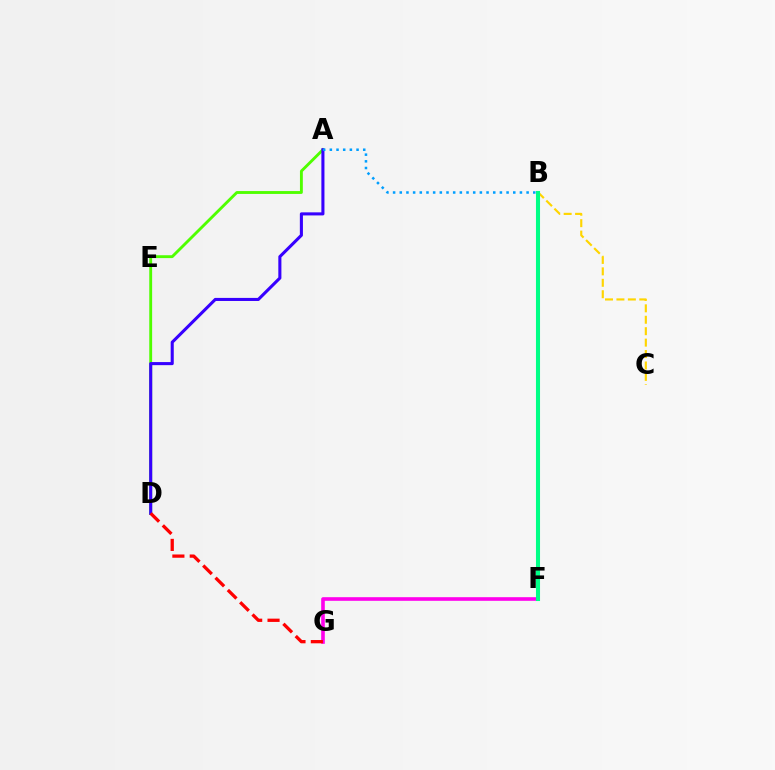{('A', 'D'): [{'color': '#4fff00', 'line_style': 'solid', 'thickness': 2.07}, {'color': '#3700ff', 'line_style': 'solid', 'thickness': 2.21}], ('F', 'G'): [{'color': '#ff00ed', 'line_style': 'solid', 'thickness': 2.6}], ('B', 'C'): [{'color': '#ffd500', 'line_style': 'dashed', 'thickness': 1.55}], ('B', 'F'): [{'color': '#00ff86', 'line_style': 'solid', 'thickness': 2.93}], ('D', 'G'): [{'color': '#ff0000', 'line_style': 'dashed', 'thickness': 2.36}], ('A', 'B'): [{'color': '#009eff', 'line_style': 'dotted', 'thickness': 1.81}]}